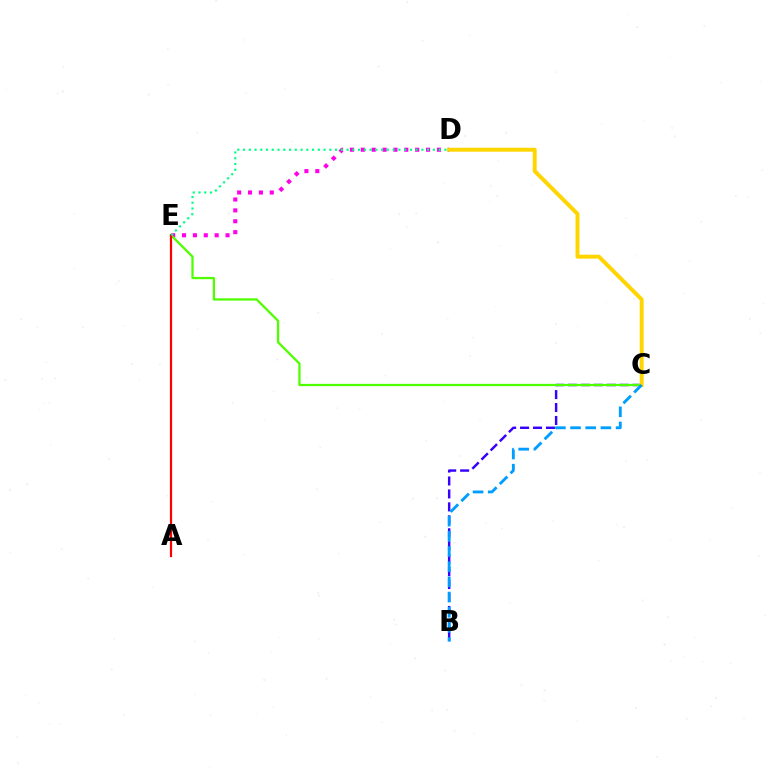{('D', 'E'): [{'color': '#ff00ed', 'line_style': 'dotted', 'thickness': 2.95}, {'color': '#00ff86', 'line_style': 'dotted', 'thickness': 1.56}], ('B', 'C'): [{'color': '#3700ff', 'line_style': 'dashed', 'thickness': 1.76}, {'color': '#009eff', 'line_style': 'dashed', 'thickness': 2.06}], ('C', 'E'): [{'color': '#4fff00', 'line_style': 'solid', 'thickness': 1.64}], ('C', 'D'): [{'color': '#ffd500', 'line_style': 'solid', 'thickness': 2.83}], ('A', 'E'): [{'color': '#ff0000', 'line_style': 'solid', 'thickness': 1.6}]}